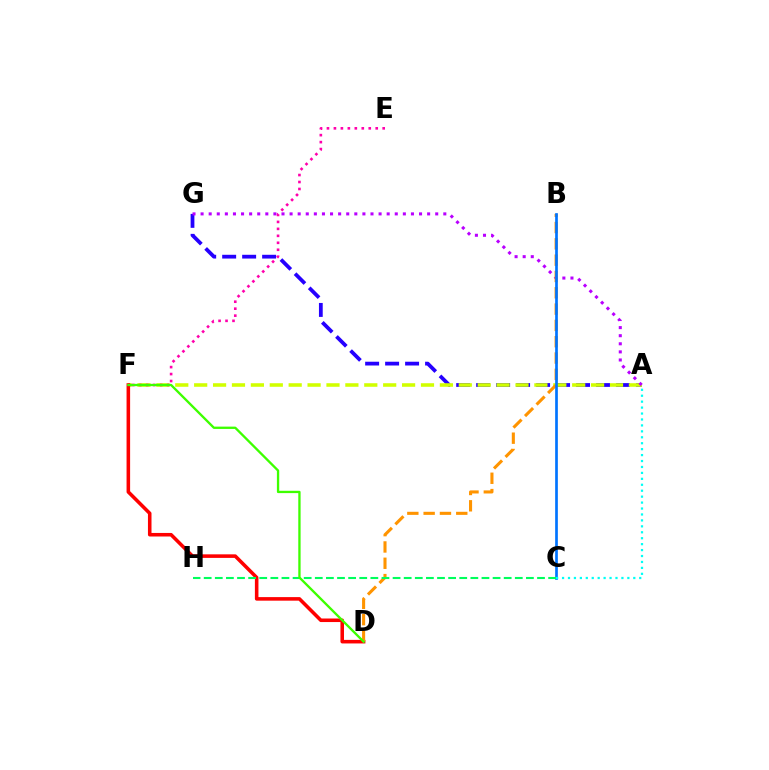{('A', 'G'): [{'color': '#2500ff', 'line_style': 'dashed', 'thickness': 2.71}, {'color': '#b900ff', 'line_style': 'dotted', 'thickness': 2.2}], ('A', 'F'): [{'color': '#d1ff00', 'line_style': 'dashed', 'thickness': 2.57}], ('D', 'F'): [{'color': '#ff0000', 'line_style': 'solid', 'thickness': 2.56}, {'color': '#3dff00', 'line_style': 'solid', 'thickness': 1.67}], ('B', 'D'): [{'color': '#ff9400', 'line_style': 'dashed', 'thickness': 2.22}], ('E', 'F'): [{'color': '#ff00ac', 'line_style': 'dotted', 'thickness': 1.89}], ('B', 'C'): [{'color': '#0074ff', 'line_style': 'solid', 'thickness': 1.93}], ('C', 'H'): [{'color': '#00ff5c', 'line_style': 'dashed', 'thickness': 1.51}], ('A', 'C'): [{'color': '#00fff6', 'line_style': 'dotted', 'thickness': 1.61}]}